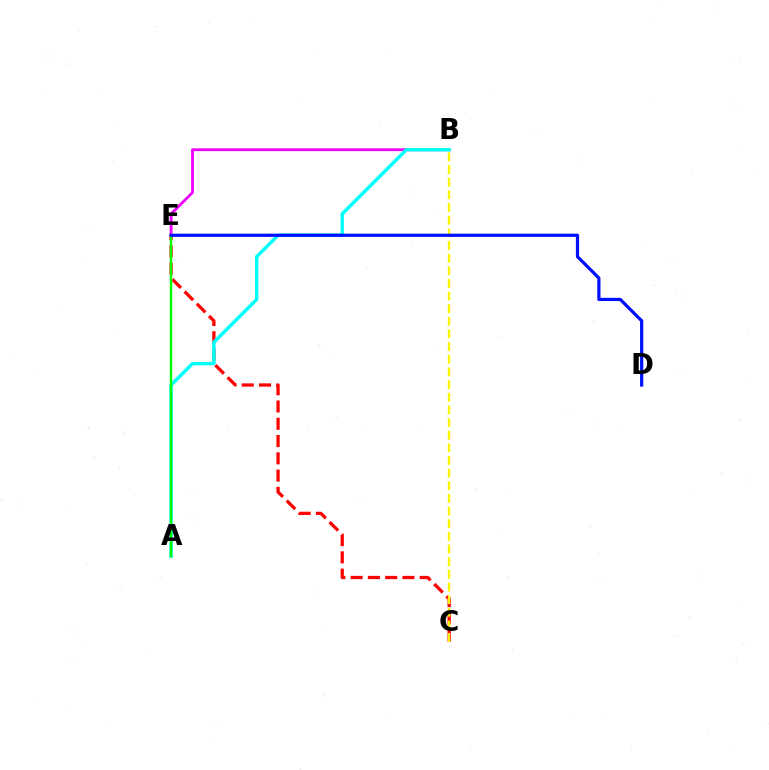{('C', 'E'): [{'color': '#ff0000', 'line_style': 'dashed', 'thickness': 2.35}], ('B', 'E'): [{'color': '#ee00ff', 'line_style': 'solid', 'thickness': 2.03}], ('A', 'B'): [{'color': '#00fff6', 'line_style': 'solid', 'thickness': 2.48}], ('A', 'E'): [{'color': '#08ff00', 'line_style': 'solid', 'thickness': 1.76}], ('B', 'C'): [{'color': '#fcf500', 'line_style': 'dashed', 'thickness': 1.72}], ('D', 'E'): [{'color': '#0010ff', 'line_style': 'solid', 'thickness': 2.32}]}